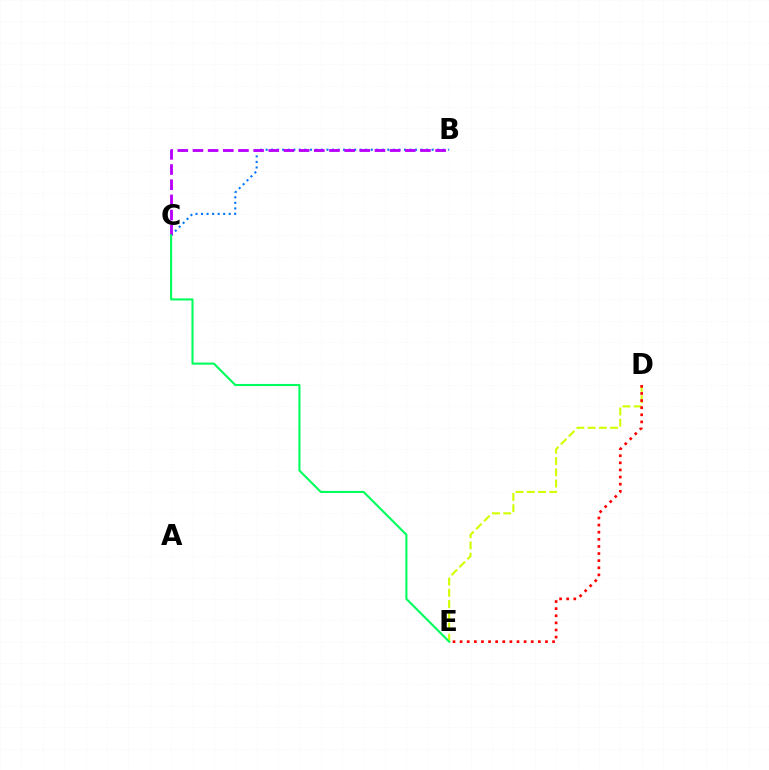{('D', 'E'): [{'color': '#d1ff00', 'line_style': 'dashed', 'thickness': 1.53}, {'color': '#ff0000', 'line_style': 'dotted', 'thickness': 1.93}], ('B', 'C'): [{'color': '#0074ff', 'line_style': 'dotted', 'thickness': 1.5}, {'color': '#b900ff', 'line_style': 'dashed', 'thickness': 2.06}], ('C', 'E'): [{'color': '#00ff5c', 'line_style': 'solid', 'thickness': 1.51}]}